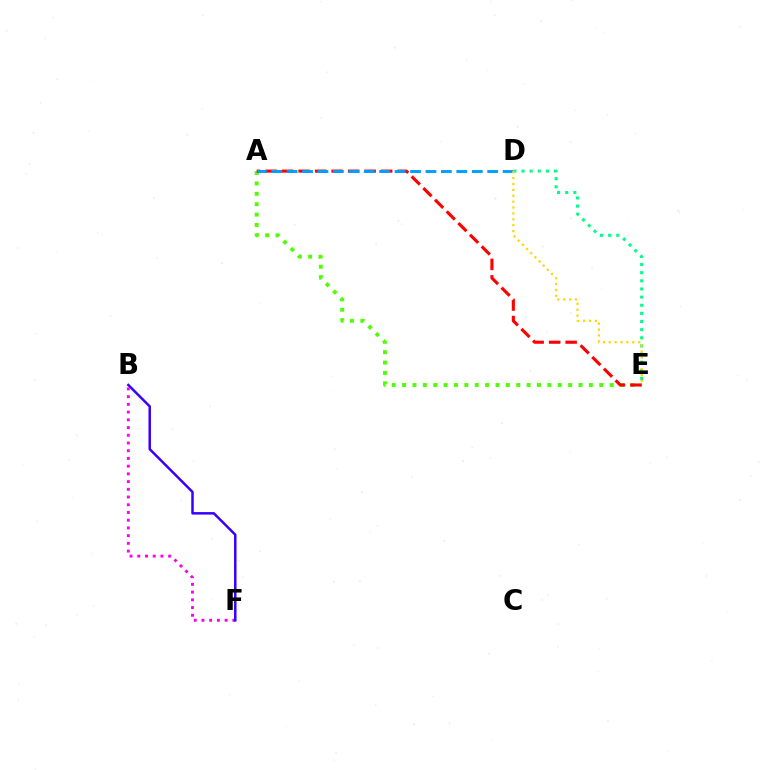{('A', 'E'): [{'color': '#4fff00', 'line_style': 'dotted', 'thickness': 2.82}, {'color': '#ff0000', 'line_style': 'dashed', 'thickness': 2.24}], ('B', 'F'): [{'color': '#ff00ed', 'line_style': 'dotted', 'thickness': 2.1}, {'color': '#3700ff', 'line_style': 'solid', 'thickness': 1.8}], ('A', 'D'): [{'color': '#009eff', 'line_style': 'dashed', 'thickness': 2.1}], ('D', 'E'): [{'color': '#00ff86', 'line_style': 'dotted', 'thickness': 2.21}, {'color': '#ffd500', 'line_style': 'dotted', 'thickness': 1.6}]}